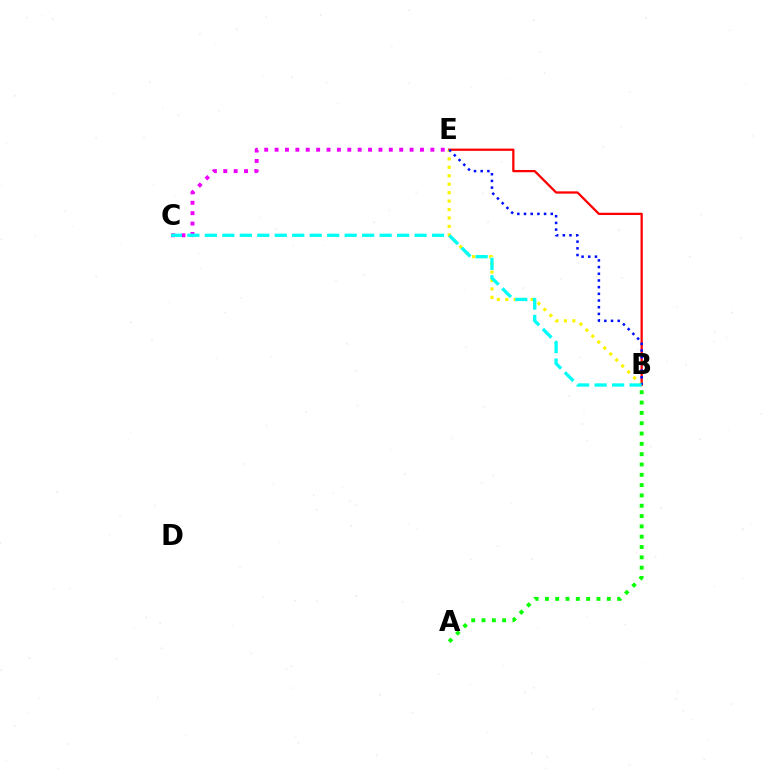{('B', 'E'): [{'color': '#ff0000', 'line_style': 'solid', 'thickness': 1.64}, {'color': '#fcf500', 'line_style': 'dotted', 'thickness': 2.29}, {'color': '#0010ff', 'line_style': 'dotted', 'thickness': 1.82}], ('A', 'B'): [{'color': '#08ff00', 'line_style': 'dotted', 'thickness': 2.8}], ('C', 'E'): [{'color': '#ee00ff', 'line_style': 'dotted', 'thickness': 2.82}], ('B', 'C'): [{'color': '#00fff6', 'line_style': 'dashed', 'thickness': 2.37}]}